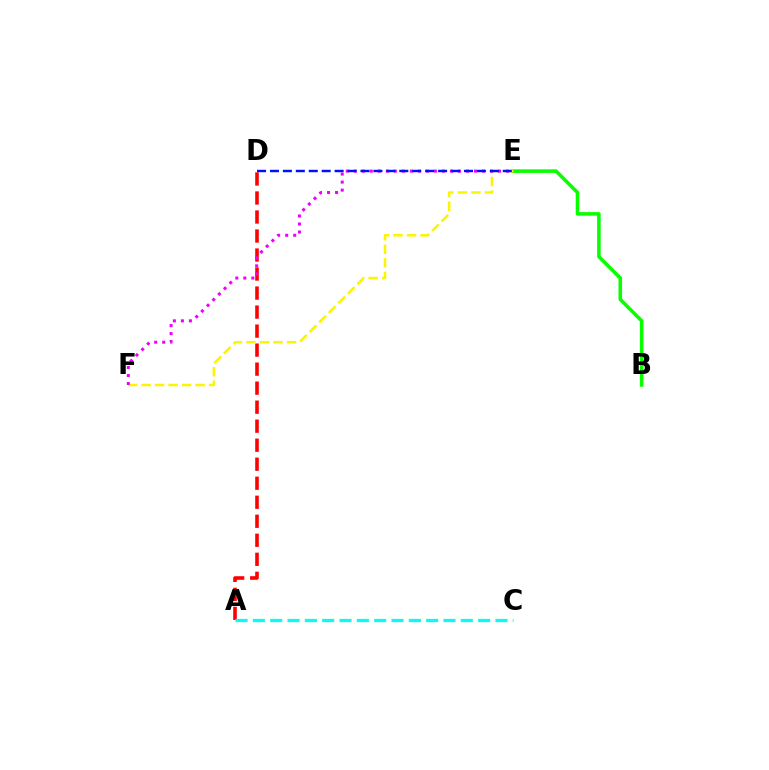{('A', 'D'): [{'color': '#ff0000', 'line_style': 'dashed', 'thickness': 2.58}], ('B', 'E'): [{'color': '#08ff00', 'line_style': 'solid', 'thickness': 2.56}], ('A', 'C'): [{'color': '#00fff6', 'line_style': 'dashed', 'thickness': 2.35}], ('E', 'F'): [{'color': '#fcf500', 'line_style': 'dashed', 'thickness': 1.84}, {'color': '#ee00ff', 'line_style': 'dotted', 'thickness': 2.18}], ('D', 'E'): [{'color': '#0010ff', 'line_style': 'dashed', 'thickness': 1.76}]}